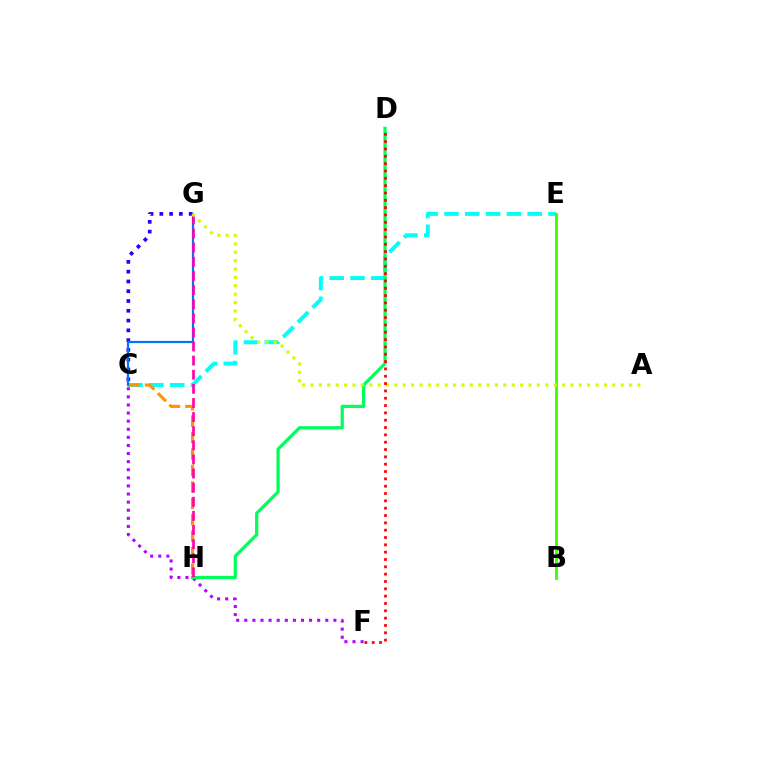{('C', 'E'): [{'color': '#00fff6', 'line_style': 'dashed', 'thickness': 2.83}], ('C', 'G'): [{'color': '#2500ff', 'line_style': 'dotted', 'thickness': 2.66}, {'color': '#0074ff', 'line_style': 'solid', 'thickness': 1.59}], ('C', 'H'): [{'color': '#ff9400', 'line_style': 'dashed', 'thickness': 2.23}], ('C', 'F'): [{'color': '#b900ff', 'line_style': 'dotted', 'thickness': 2.2}], ('D', 'H'): [{'color': '#00ff5c', 'line_style': 'solid', 'thickness': 2.33}], ('B', 'E'): [{'color': '#3dff00', 'line_style': 'solid', 'thickness': 2.03}], ('G', 'H'): [{'color': '#ff00ac', 'line_style': 'dashed', 'thickness': 1.92}], ('A', 'G'): [{'color': '#d1ff00', 'line_style': 'dotted', 'thickness': 2.28}], ('D', 'F'): [{'color': '#ff0000', 'line_style': 'dotted', 'thickness': 1.99}]}